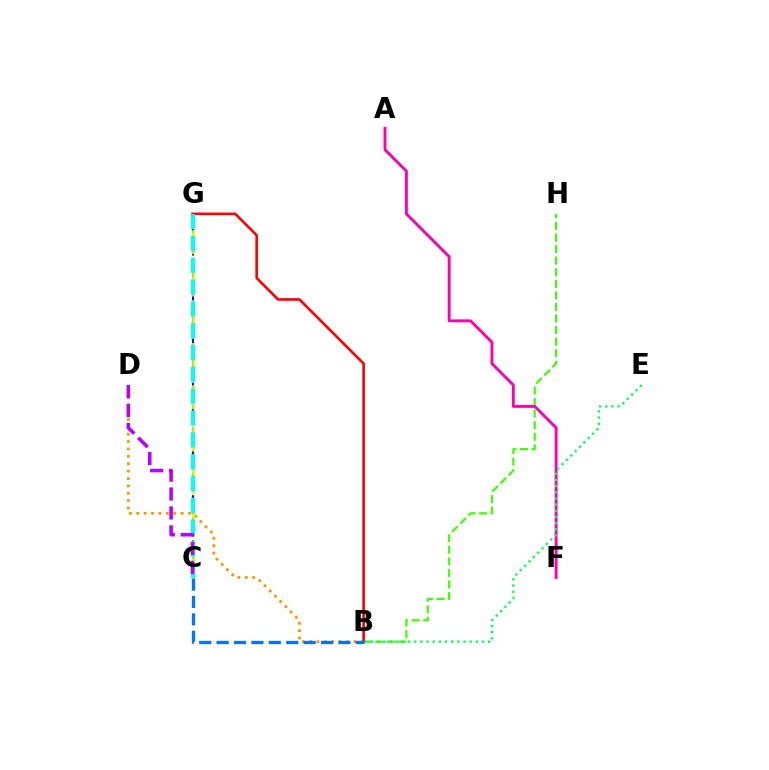{('B', 'H'): [{'color': '#3dff00', 'line_style': 'dashed', 'thickness': 1.57}], ('B', 'D'): [{'color': '#ff9400', 'line_style': 'dotted', 'thickness': 2.01}], ('C', 'G'): [{'color': '#2500ff', 'line_style': 'dashed', 'thickness': 1.53}, {'color': '#d1ff00', 'line_style': 'dashed', 'thickness': 1.92}, {'color': '#00fff6', 'line_style': 'dashed', 'thickness': 2.97}], ('B', 'G'): [{'color': '#ff0000', 'line_style': 'solid', 'thickness': 1.89}], ('B', 'C'): [{'color': '#0074ff', 'line_style': 'dashed', 'thickness': 2.36}], ('A', 'F'): [{'color': '#ff00ac', 'line_style': 'solid', 'thickness': 2.07}], ('C', 'D'): [{'color': '#b900ff', 'line_style': 'dashed', 'thickness': 2.57}], ('B', 'E'): [{'color': '#00ff5c', 'line_style': 'dotted', 'thickness': 1.67}]}